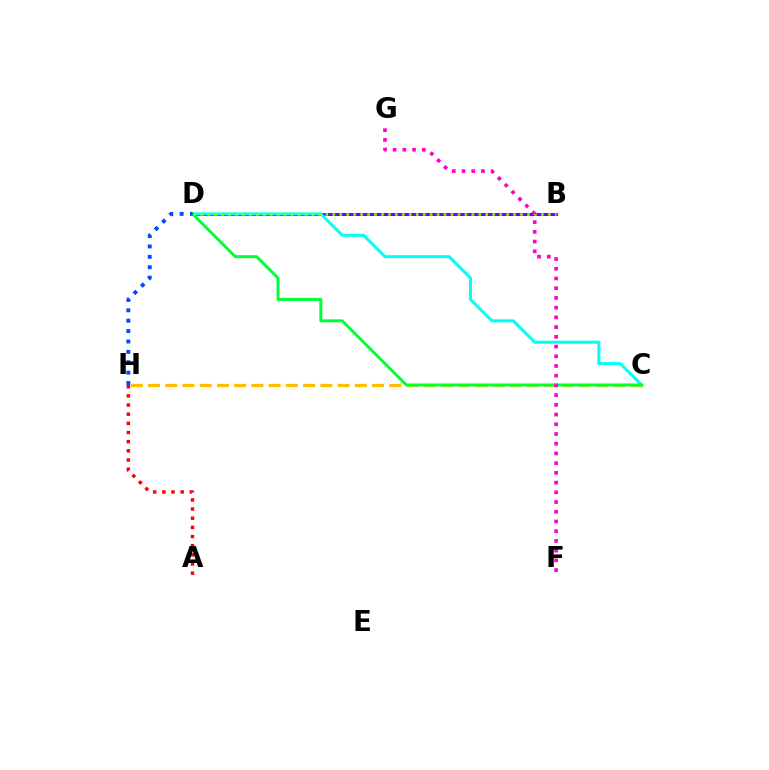{('B', 'D'): [{'color': '#7200ff', 'line_style': 'solid', 'thickness': 2.15}, {'color': '#84ff00', 'line_style': 'dotted', 'thickness': 1.89}], ('C', 'D'): [{'color': '#00fff6', 'line_style': 'solid', 'thickness': 2.18}, {'color': '#00ff39', 'line_style': 'solid', 'thickness': 2.14}], ('C', 'H'): [{'color': '#ffbd00', 'line_style': 'dashed', 'thickness': 2.34}], ('F', 'G'): [{'color': '#ff00cf', 'line_style': 'dotted', 'thickness': 2.64}], ('A', 'H'): [{'color': '#ff0000', 'line_style': 'dotted', 'thickness': 2.49}], ('D', 'H'): [{'color': '#004bff', 'line_style': 'dotted', 'thickness': 2.82}]}